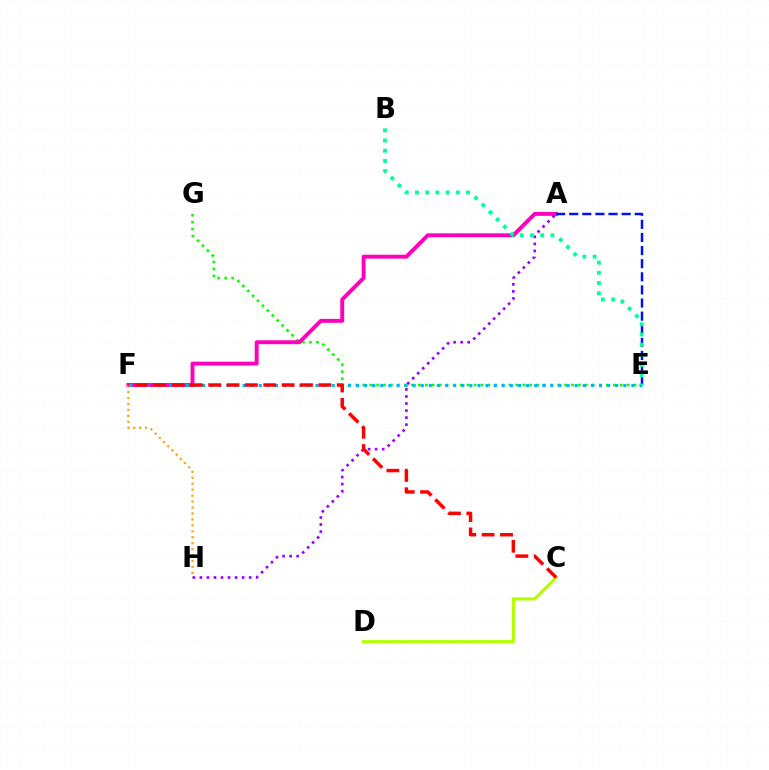{('E', 'G'): [{'color': '#08ff00', 'line_style': 'dotted', 'thickness': 1.89}], ('A', 'F'): [{'color': '#ff00bd', 'line_style': 'solid', 'thickness': 2.81}], ('A', 'H'): [{'color': '#9b00ff', 'line_style': 'dotted', 'thickness': 1.91}], ('F', 'H'): [{'color': '#ffa500', 'line_style': 'dotted', 'thickness': 1.62}], ('A', 'E'): [{'color': '#0010ff', 'line_style': 'dashed', 'thickness': 1.78}], ('E', 'F'): [{'color': '#00b5ff', 'line_style': 'dotted', 'thickness': 2.2}], ('C', 'D'): [{'color': '#b3ff00', 'line_style': 'solid', 'thickness': 2.24}], ('C', 'F'): [{'color': '#ff0000', 'line_style': 'dashed', 'thickness': 2.49}], ('B', 'E'): [{'color': '#00ff9d', 'line_style': 'dotted', 'thickness': 2.77}]}